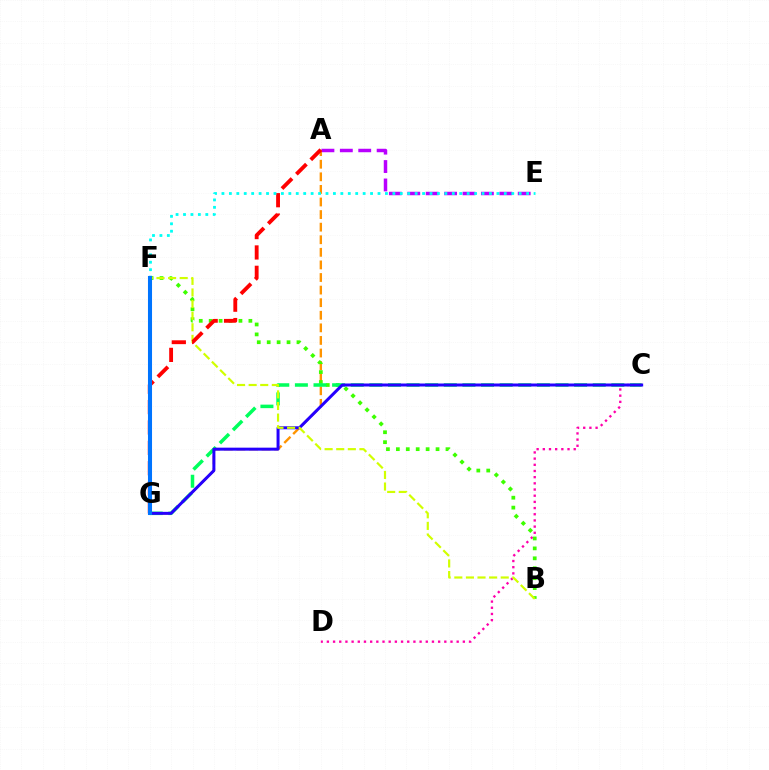{('A', 'G'): [{'color': '#ff9400', 'line_style': 'dashed', 'thickness': 1.71}, {'color': '#ff0000', 'line_style': 'dashed', 'thickness': 2.77}], ('A', 'E'): [{'color': '#b900ff', 'line_style': 'dashed', 'thickness': 2.5}], ('C', 'D'): [{'color': '#ff00ac', 'line_style': 'dotted', 'thickness': 1.68}], ('B', 'F'): [{'color': '#3dff00', 'line_style': 'dotted', 'thickness': 2.7}, {'color': '#d1ff00', 'line_style': 'dashed', 'thickness': 1.58}], ('C', 'G'): [{'color': '#00ff5c', 'line_style': 'dashed', 'thickness': 2.53}, {'color': '#2500ff', 'line_style': 'solid', 'thickness': 2.16}], ('E', 'F'): [{'color': '#00fff6', 'line_style': 'dotted', 'thickness': 2.02}], ('F', 'G'): [{'color': '#0074ff', 'line_style': 'solid', 'thickness': 2.92}]}